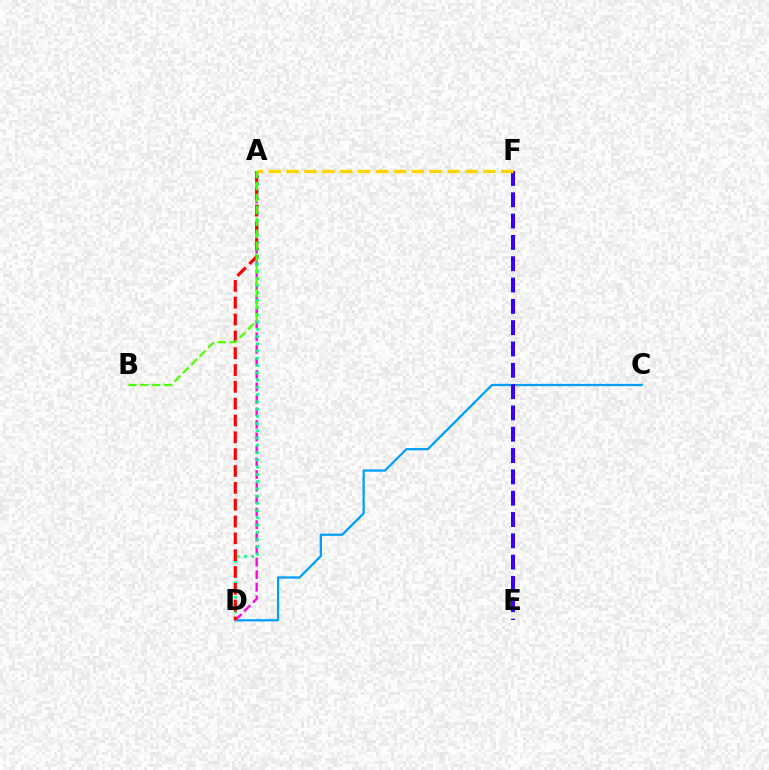{('C', 'D'): [{'color': '#009eff', 'line_style': 'solid', 'thickness': 1.62}], ('E', 'F'): [{'color': '#3700ff', 'line_style': 'dashed', 'thickness': 2.9}], ('A', 'D'): [{'color': '#ff00ed', 'line_style': 'dashed', 'thickness': 1.7}, {'color': '#00ff86', 'line_style': 'dotted', 'thickness': 1.97}, {'color': '#ff0000', 'line_style': 'dashed', 'thickness': 2.29}], ('A', 'F'): [{'color': '#ffd500', 'line_style': 'dashed', 'thickness': 2.43}], ('A', 'B'): [{'color': '#4fff00', 'line_style': 'dashed', 'thickness': 1.62}]}